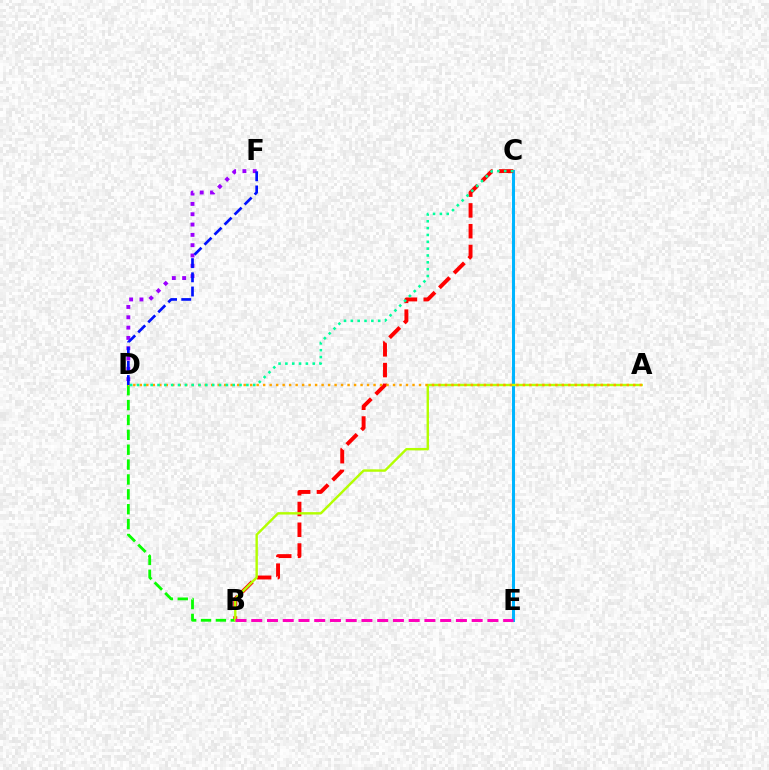{('C', 'E'): [{'color': '#00b5ff', 'line_style': 'solid', 'thickness': 2.19}], ('B', 'C'): [{'color': '#ff0000', 'line_style': 'dashed', 'thickness': 2.82}], ('B', 'D'): [{'color': '#08ff00', 'line_style': 'dashed', 'thickness': 2.02}], ('A', 'B'): [{'color': '#b3ff00', 'line_style': 'solid', 'thickness': 1.73}], ('B', 'E'): [{'color': '#ff00bd', 'line_style': 'dashed', 'thickness': 2.14}], ('A', 'D'): [{'color': '#ffa500', 'line_style': 'dotted', 'thickness': 1.76}], ('D', 'F'): [{'color': '#9b00ff', 'line_style': 'dotted', 'thickness': 2.8}, {'color': '#0010ff', 'line_style': 'dashed', 'thickness': 1.93}], ('C', 'D'): [{'color': '#00ff9d', 'line_style': 'dotted', 'thickness': 1.86}]}